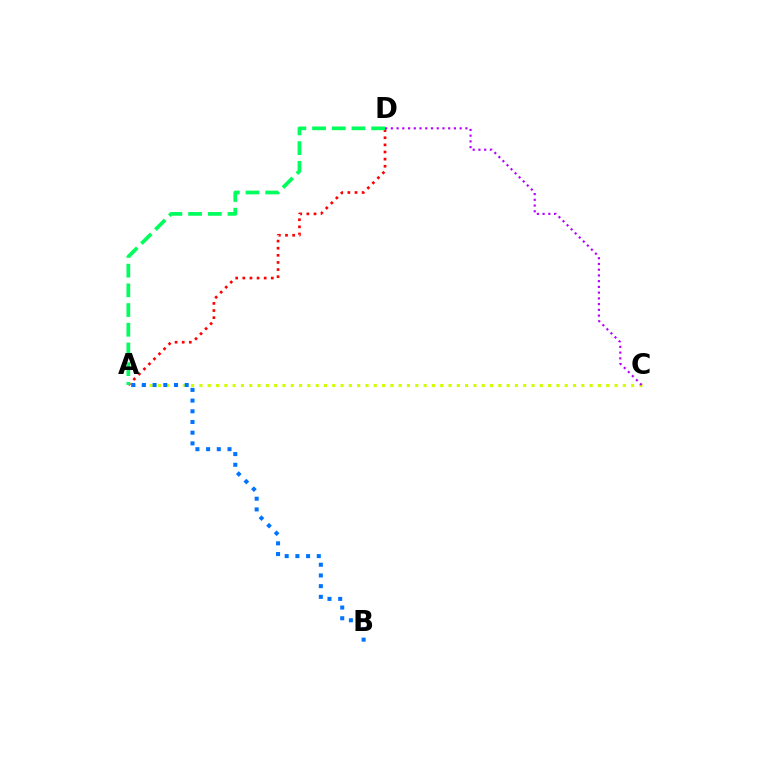{('A', 'C'): [{'color': '#d1ff00', 'line_style': 'dotted', 'thickness': 2.26}], ('C', 'D'): [{'color': '#b900ff', 'line_style': 'dotted', 'thickness': 1.56}], ('A', 'D'): [{'color': '#ff0000', 'line_style': 'dotted', 'thickness': 1.94}, {'color': '#00ff5c', 'line_style': 'dashed', 'thickness': 2.68}], ('A', 'B'): [{'color': '#0074ff', 'line_style': 'dotted', 'thickness': 2.91}]}